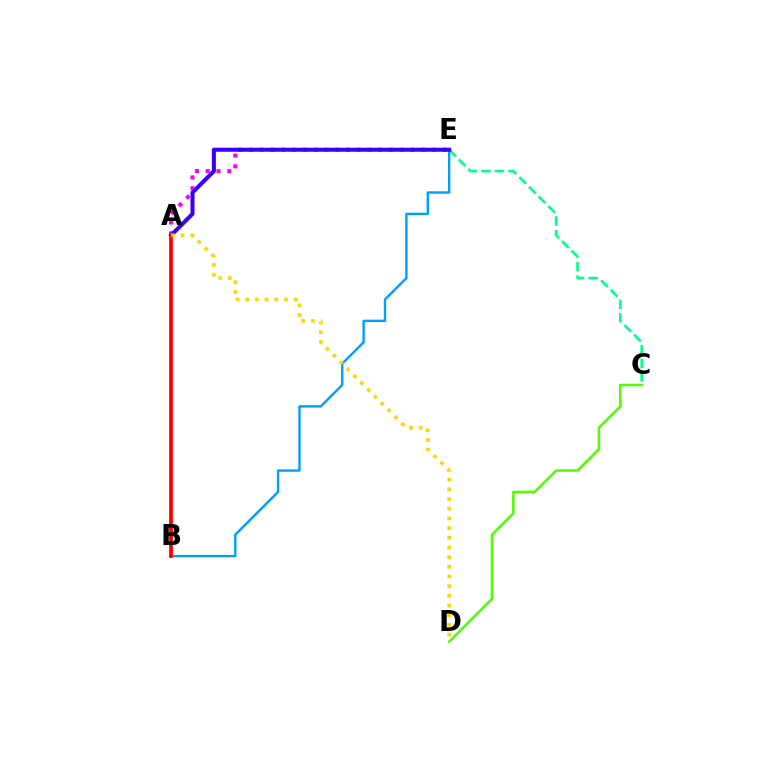{('C', 'E'): [{'color': '#00ff86', 'line_style': 'dashed', 'thickness': 1.85}], ('B', 'E'): [{'color': '#009eff', 'line_style': 'solid', 'thickness': 1.72}], ('A', 'E'): [{'color': '#ff00ed', 'line_style': 'dotted', 'thickness': 2.93}, {'color': '#3700ff', 'line_style': 'solid', 'thickness': 2.91}], ('A', 'B'): [{'color': '#ff0000', 'line_style': 'solid', 'thickness': 2.72}], ('C', 'D'): [{'color': '#4fff00', 'line_style': 'solid', 'thickness': 1.82}], ('A', 'D'): [{'color': '#ffd500', 'line_style': 'dotted', 'thickness': 2.63}]}